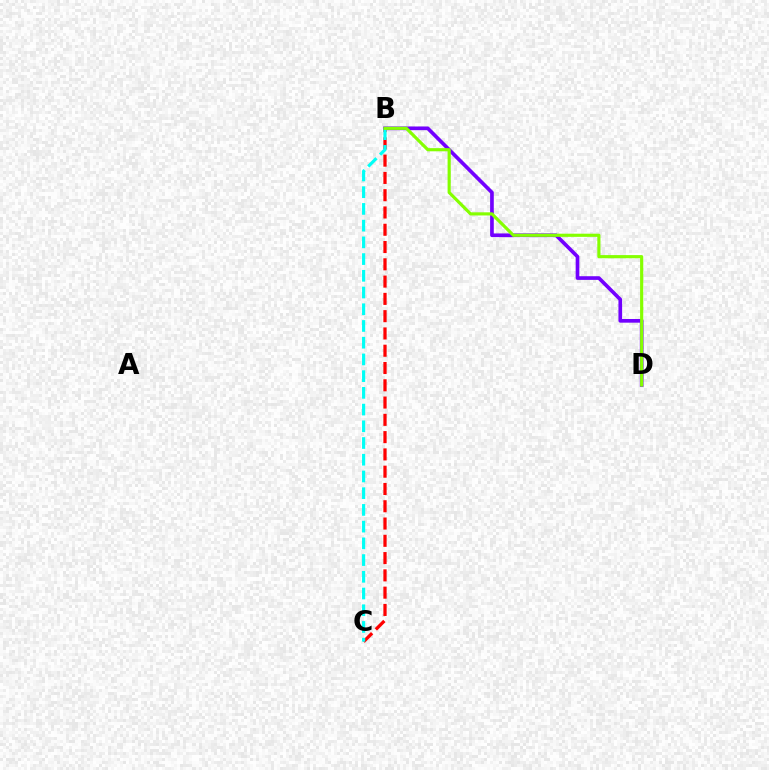{('B', 'C'): [{'color': '#ff0000', 'line_style': 'dashed', 'thickness': 2.35}, {'color': '#00fff6', 'line_style': 'dashed', 'thickness': 2.27}], ('B', 'D'): [{'color': '#7200ff', 'line_style': 'solid', 'thickness': 2.64}, {'color': '#84ff00', 'line_style': 'solid', 'thickness': 2.27}]}